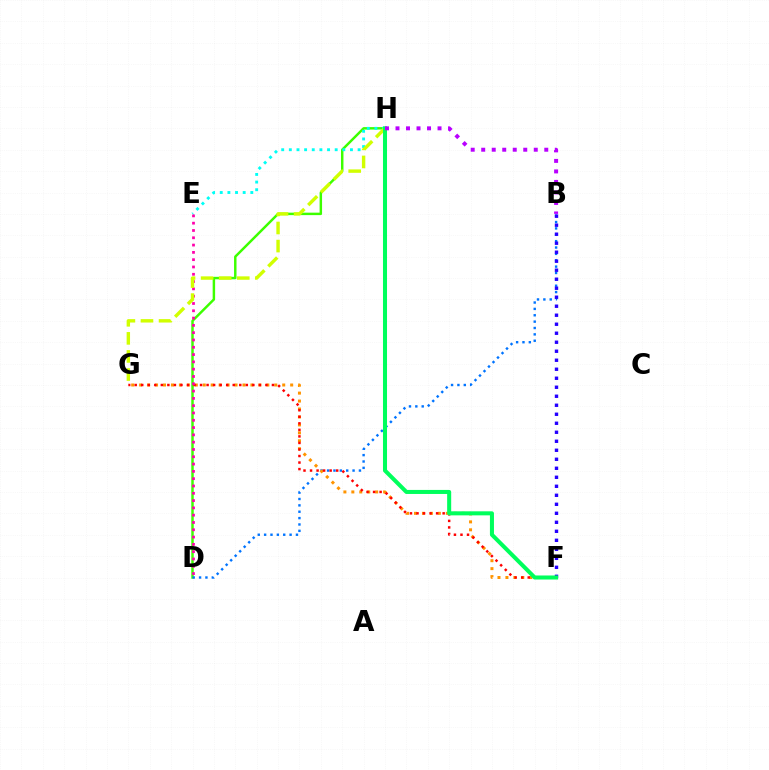{('D', 'H'): [{'color': '#3dff00', 'line_style': 'solid', 'thickness': 1.77}], ('B', 'D'): [{'color': '#0074ff', 'line_style': 'dotted', 'thickness': 1.73}], ('F', 'G'): [{'color': '#ff9400', 'line_style': 'dotted', 'thickness': 2.16}, {'color': '#ff0000', 'line_style': 'dotted', 'thickness': 1.78}], ('B', 'F'): [{'color': '#2500ff', 'line_style': 'dotted', 'thickness': 2.45}], ('E', 'H'): [{'color': '#00fff6', 'line_style': 'dotted', 'thickness': 2.08}], ('D', 'E'): [{'color': '#ff00ac', 'line_style': 'dotted', 'thickness': 1.98}], ('G', 'H'): [{'color': '#d1ff00', 'line_style': 'dashed', 'thickness': 2.46}], ('F', 'H'): [{'color': '#00ff5c', 'line_style': 'solid', 'thickness': 2.91}], ('B', 'H'): [{'color': '#b900ff', 'line_style': 'dotted', 'thickness': 2.86}]}